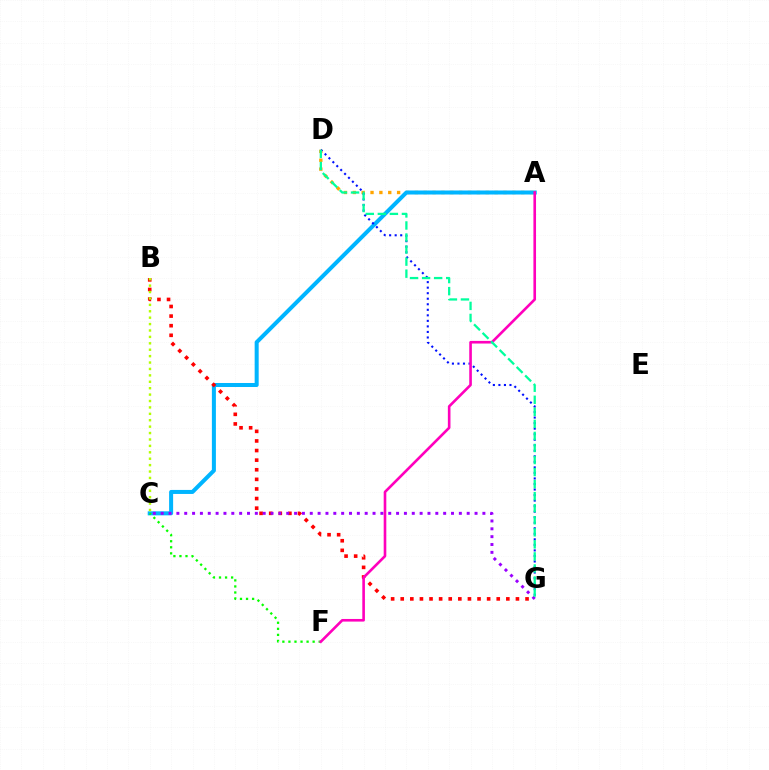{('A', 'D'): [{'color': '#ffa500', 'line_style': 'dotted', 'thickness': 2.41}], ('A', 'C'): [{'color': '#00b5ff', 'line_style': 'solid', 'thickness': 2.89}], ('B', 'G'): [{'color': '#ff0000', 'line_style': 'dotted', 'thickness': 2.61}], ('C', 'F'): [{'color': '#08ff00', 'line_style': 'dotted', 'thickness': 1.64}], ('D', 'G'): [{'color': '#0010ff', 'line_style': 'dotted', 'thickness': 1.5}, {'color': '#00ff9d', 'line_style': 'dashed', 'thickness': 1.64}], ('A', 'F'): [{'color': '#ff00bd', 'line_style': 'solid', 'thickness': 1.89}], ('C', 'G'): [{'color': '#9b00ff', 'line_style': 'dotted', 'thickness': 2.13}], ('B', 'C'): [{'color': '#b3ff00', 'line_style': 'dotted', 'thickness': 1.74}]}